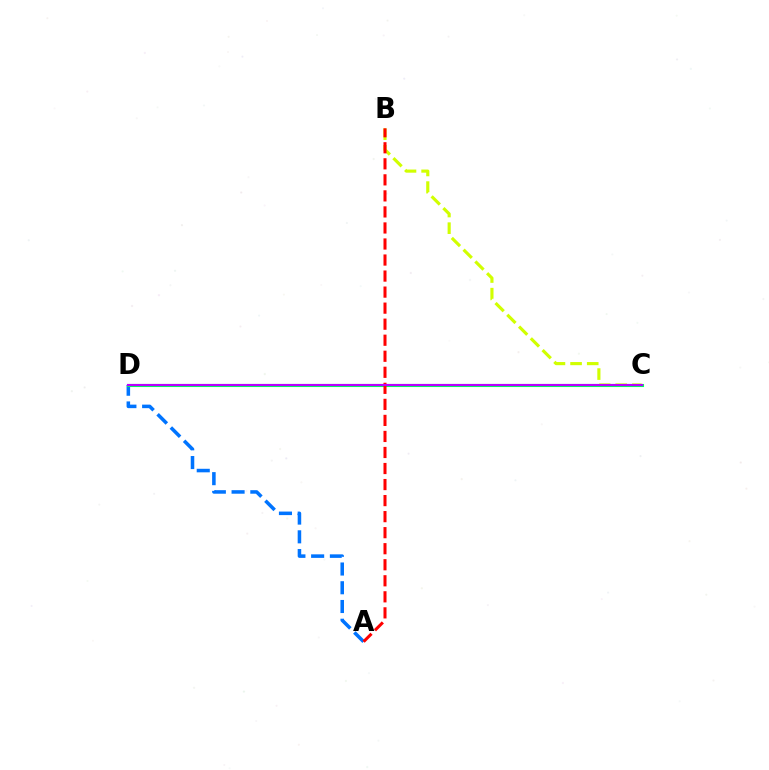{('B', 'C'): [{'color': '#d1ff00', 'line_style': 'dashed', 'thickness': 2.26}], ('A', 'D'): [{'color': '#0074ff', 'line_style': 'dashed', 'thickness': 2.55}], ('C', 'D'): [{'color': '#00ff5c', 'line_style': 'solid', 'thickness': 2.22}, {'color': '#b900ff', 'line_style': 'solid', 'thickness': 1.54}], ('A', 'B'): [{'color': '#ff0000', 'line_style': 'dashed', 'thickness': 2.18}]}